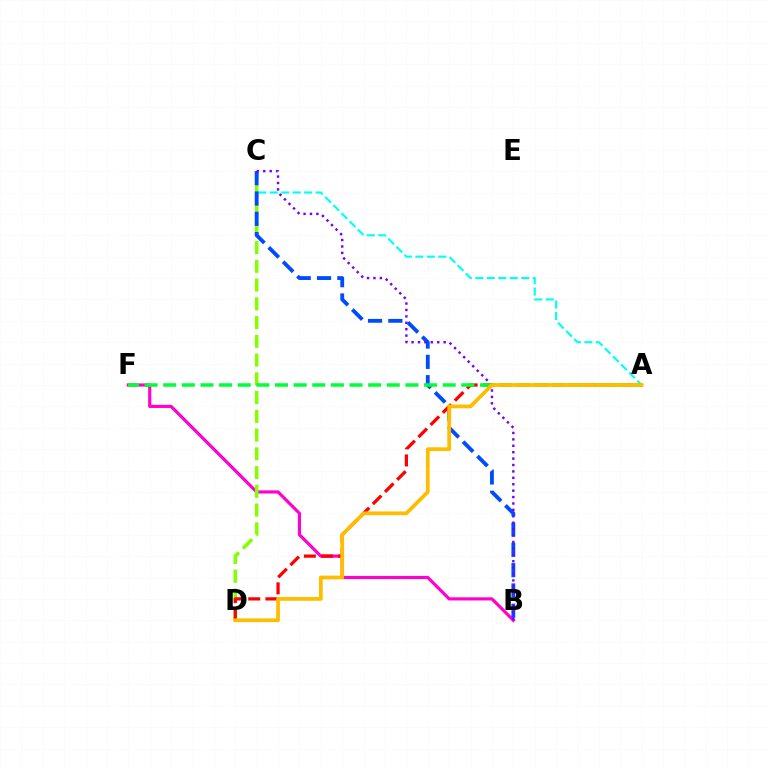{('B', 'F'): [{'color': '#ff00cf', 'line_style': 'solid', 'thickness': 2.27}], ('A', 'C'): [{'color': '#00fff6', 'line_style': 'dashed', 'thickness': 1.56}], ('C', 'D'): [{'color': '#84ff00', 'line_style': 'dashed', 'thickness': 2.55}], ('B', 'C'): [{'color': '#004bff', 'line_style': 'dashed', 'thickness': 2.76}, {'color': '#7200ff', 'line_style': 'dotted', 'thickness': 1.74}], ('A', 'D'): [{'color': '#ff0000', 'line_style': 'dashed', 'thickness': 2.33}, {'color': '#ffbd00', 'line_style': 'solid', 'thickness': 2.7}], ('A', 'F'): [{'color': '#00ff39', 'line_style': 'dashed', 'thickness': 2.53}]}